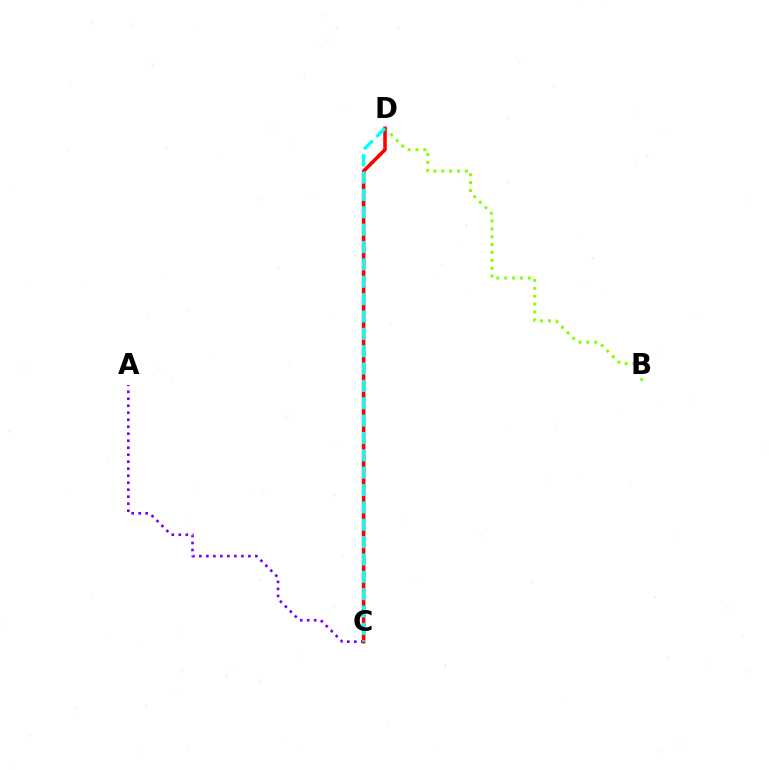{('B', 'D'): [{'color': '#84ff00', 'line_style': 'dotted', 'thickness': 2.14}], ('A', 'C'): [{'color': '#7200ff', 'line_style': 'dotted', 'thickness': 1.9}], ('C', 'D'): [{'color': '#ff0000', 'line_style': 'solid', 'thickness': 2.56}, {'color': '#00fff6', 'line_style': 'dashed', 'thickness': 2.36}]}